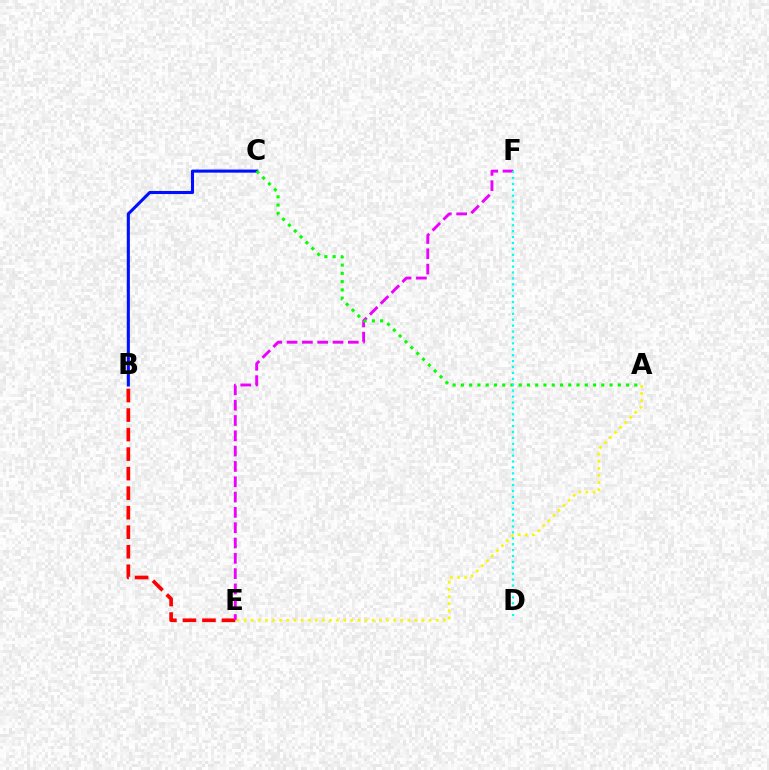{('B', 'E'): [{'color': '#ff0000', 'line_style': 'dashed', 'thickness': 2.65}], ('E', 'F'): [{'color': '#ee00ff', 'line_style': 'dashed', 'thickness': 2.08}], ('B', 'C'): [{'color': '#0010ff', 'line_style': 'solid', 'thickness': 2.22}], ('A', 'C'): [{'color': '#08ff00', 'line_style': 'dotted', 'thickness': 2.24}], ('D', 'F'): [{'color': '#00fff6', 'line_style': 'dotted', 'thickness': 1.6}], ('A', 'E'): [{'color': '#fcf500', 'line_style': 'dotted', 'thickness': 1.93}]}